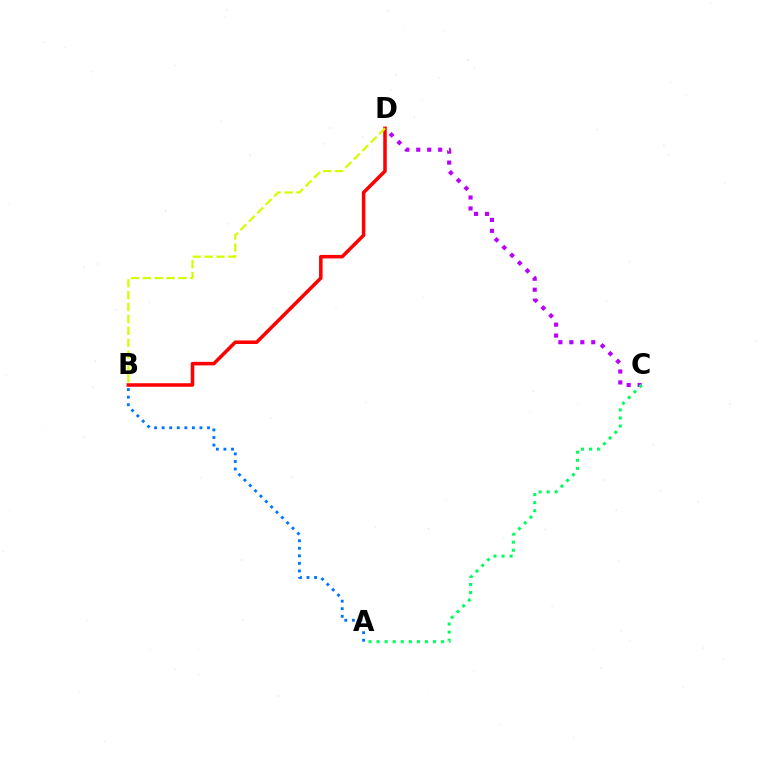{('C', 'D'): [{'color': '#b900ff', 'line_style': 'dotted', 'thickness': 2.97}], ('A', 'B'): [{'color': '#0074ff', 'line_style': 'dotted', 'thickness': 2.05}], ('B', 'D'): [{'color': '#ff0000', 'line_style': 'solid', 'thickness': 2.54}, {'color': '#d1ff00', 'line_style': 'dashed', 'thickness': 1.62}], ('A', 'C'): [{'color': '#00ff5c', 'line_style': 'dotted', 'thickness': 2.19}]}